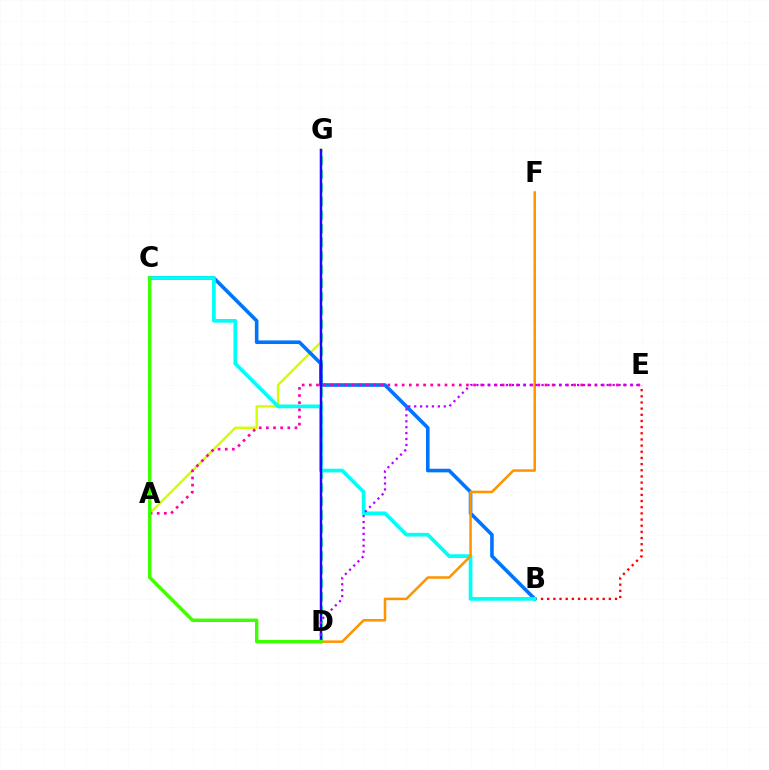{('D', 'G'): [{'color': '#00ff5c', 'line_style': 'dashed', 'thickness': 1.85}, {'color': '#2500ff', 'line_style': 'solid', 'thickness': 1.77}], ('A', 'G'): [{'color': '#d1ff00', 'line_style': 'solid', 'thickness': 1.73}], ('B', 'C'): [{'color': '#0074ff', 'line_style': 'solid', 'thickness': 2.59}, {'color': '#00fff6', 'line_style': 'solid', 'thickness': 2.68}], ('B', 'E'): [{'color': '#ff0000', 'line_style': 'dotted', 'thickness': 1.67}], ('A', 'E'): [{'color': '#ff00ac', 'line_style': 'dotted', 'thickness': 1.94}], ('D', 'F'): [{'color': '#ff9400', 'line_style': 'solid', 'thickness': 1.82}], ('D', 'E'): [{'color': '#b900ff', 'line_style': 'dotted', 'thickness': 1.61}], ('C', 'D'): [{'color': '#3dff00', 'line_style': 'solid', 'thickness': 2.47}]}